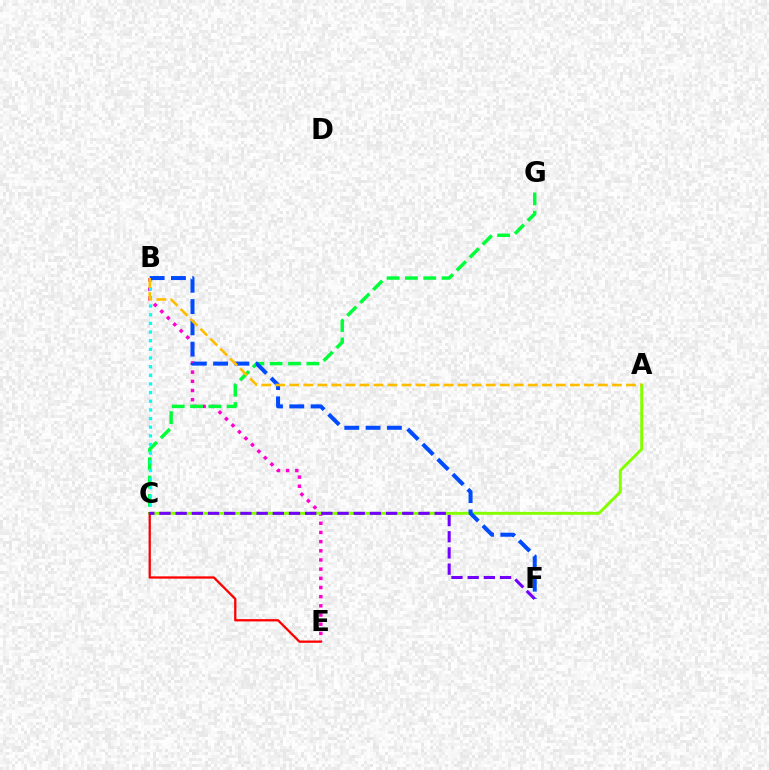{('B', 'E'): [{'color': '#ff00cf', 'line_style': 'dotted', 'thickness': 2.49}], ('A', 'C'): [{'color': '#84ff00', 'line_style': 'solid', 'thickness': 2.11}], ('C', 'G'): [{'color': '#00ff39', 'line_style': 'dashed', 'thickness': 2.49}], ('B', 'C'): [{'color': '#00fff6', 'line_style': 'dotted', 'thickness': 2.35}], ('C', 'E'): [{'color': '#ff0000', 'line_style': 'solid', 'thickness': 1.65}], ('B', 'F'): [{'color': '#004bff', 'line_style': 'dashed', 'thickness': 2.89}], ('C', 'F'): [{'color': '#7200ff', 'line_style': 'dashed', 'thickness': 2.2}], ('A', 'B'): [{'color': '#ffbd00', 'line_style': 'dashed', 'thickness': 1.91}]}